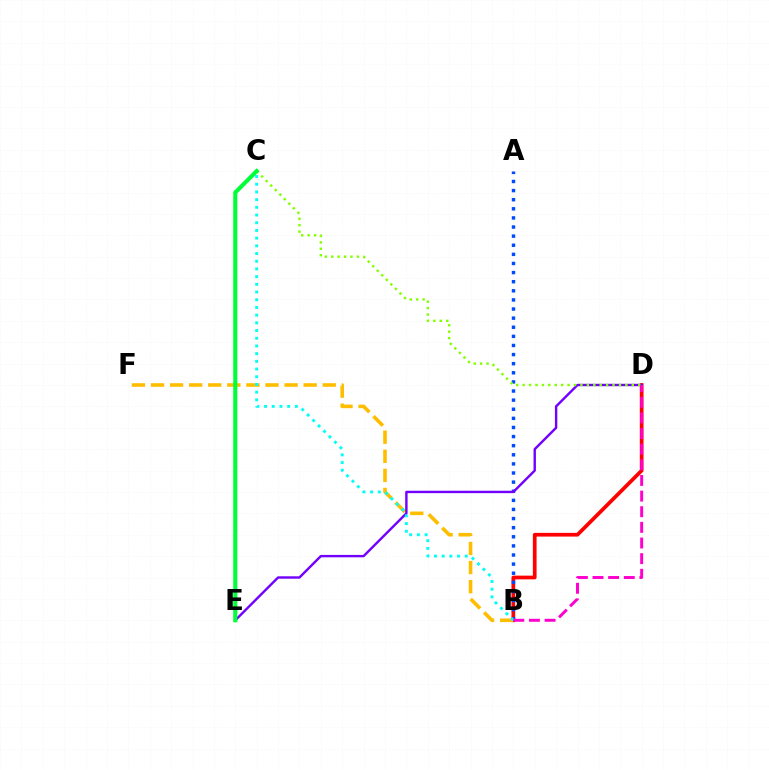{('B', 'D'): [{'color': '#ff0000', 'line_style': 'solid', 'thickness': 2.68}, {'color': '#ff00cf', 'line_style': 'dashed', 'thickness': 2.12}], ('A', 'B'): [{'color': '#004bff', 'line_style': 'dotted', 'thickness': 2.48}], ('B', 'F'): [{'color': '#ffbd00', 'line_style': 'dashed', 'thickness': 2.59}], ('D', 'E'): [{'color': '#7200ff', 'line_style': 'solid', 'thickness': 1.73}], ('B', 'C'): [{'color': '#00fff6', 'line_style': 'dotted', 'thickness': 2.09}], ('C', 'D'): [{'color': '#84ff00', 'line_style': 'dotted', 'thickness': 1.74}], ('C', 'E'): [{'color': '#00ff39', 'line_style': 'solid', 'thickness': 2.95}]}